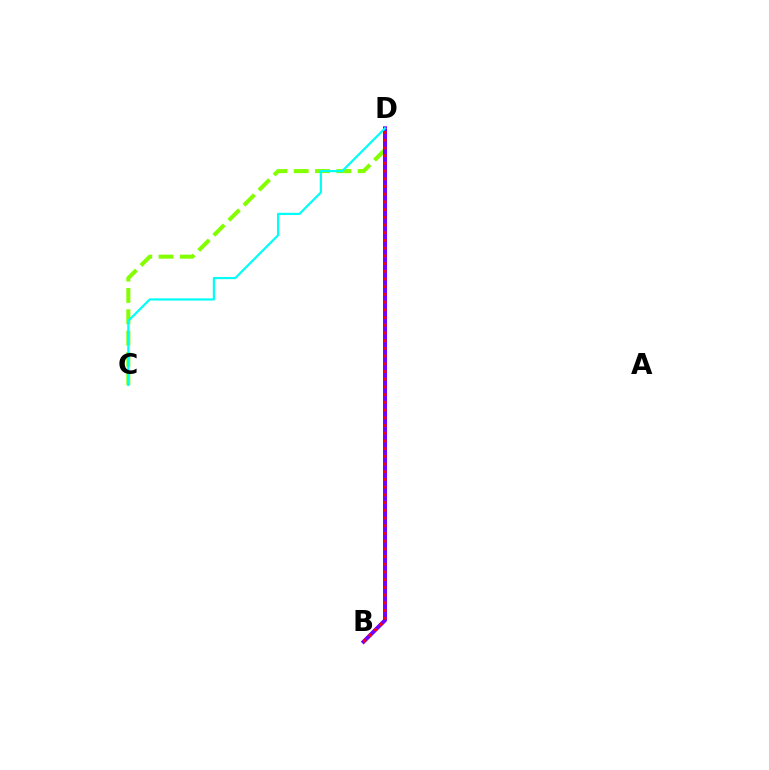{('C', 'D'): [{'color': '#84ff00', 'line_style': 'dashed', 'thickness': 2.9}, {'color': '#00fff6', 'line_style': 'solid', 'thickness': 1.58}], ('B', 'D'): [{'color': '#7200ff', 'line_style': 'solid', 'thickness': 2.86}, {'color': '#ff0000', 'line_style': 'dotted', 'thickness': 2.09}]}